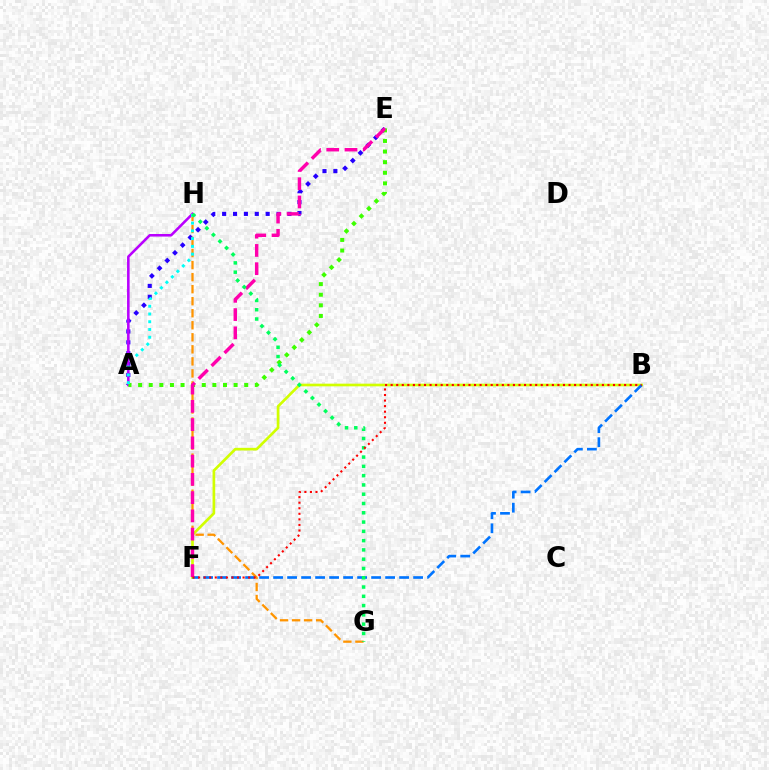{('B', 'F'): [{'color': '#d1ff00', 'line_style': 'solid', 'thickness': 1.92}, {'color': '#0074ff', 'line_style': 'dashed', 'thickness': 1.9}, {'color': '#ff0000', 'line_style': 'dotted', 'thickness': 1.51}], ('A', 'E'): [{'color': '#2500ff', 'line_style': 'dotted', 'thickness': 2.96}, {'color': '#3dff00', 'line_style': 'dotted', 'thickness': 2.88}], ('A', 'H'): [{'color': '#b900ff', 'line_style': 'solid', 'thickness': 1.85}, {'color': '#00fff6', 'line_style': 'dotted', 'thickness': 2.11}], ('G', 'H'): [{'color': '#ff9400', 'line_style': 'dashed', 'thickness': 1.63}, {'color': '#00ff5c', 'line_style': 'dotted', 'thickness': 2.52}], ('E', 'F'): [{'color': '#ff00ac', 'line_style': 'dashed', 'thickness': 2.48}]}